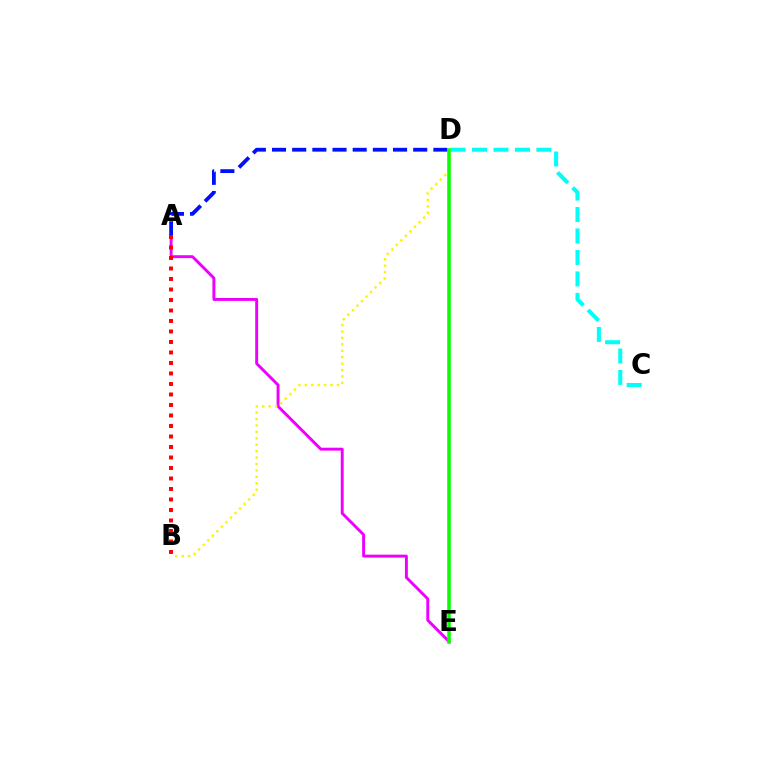{('A', 'E'): [{'color': '#ee00ff', 'line_style': 'solid', 'thickness': 2.1}], ('A', 'D'): [{'color': '#0010ff', 'line_style': 'dashed', 'thickness': 2.74}], ('C', 'D'): [{'color': '#00fff6', 'line_style': 'dashed', 'thickness': 2.92}], ('B', 'D'): [{'color': '#fcf500', 'line_style': 'dotted', 'thickness': 1.75}], ('A', 'B'): [{'color': '#ff0000', 'line_style': 'dotted', 'thickness': 2.85}], ('D', 'E'): [{'color': '#08ff00', 'line_style': 'solid', 'thickness': 2.53}]}